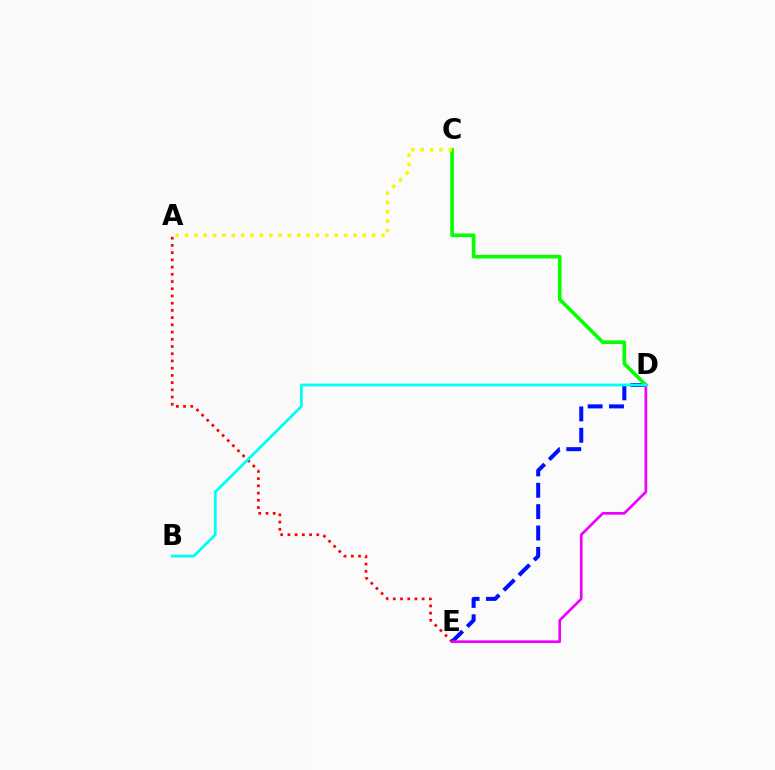{('A', 'E'): [{'color': '#ff0000', 'line_style': 'dotted', 'thickness': 1.96}], ('D', 'E'): [{'color': '#0010ff', 'line_style': 'dashed', 'thickness': 2.9}, {'color': '#ee00ff', 'line_style': 'solid', 'thickness': 1.91}], ('C', 'D'): [{'color': '#08ff00', 'line_style': 'solid', 'thickness': 2.62}], ('B', 'D'): [{'color': '#00fff6', 'line_style': 'solid', 'thickness': 2.01}], ('A', 'C'): [{'color': '#fcf500', 'line_style': 'dotted', 'thickness': 2.54}]}